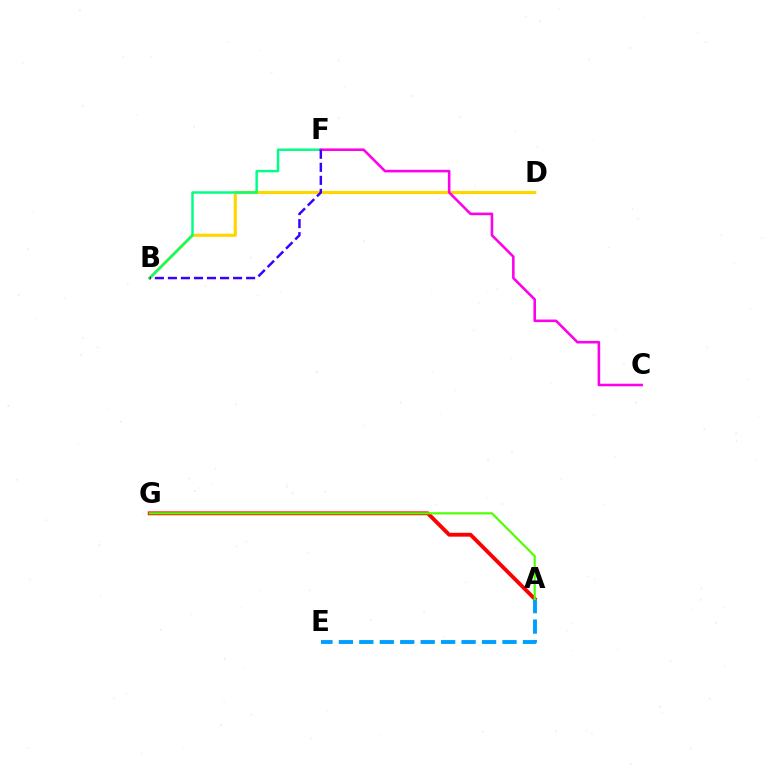{('B', 'D'): [{'color': '#ffd500', 'line_style': 'solid', 'thickness': 2.3}], ('B', 'F'): [{'color': '#00ff86', 'line_style': 'solid', 'thickness': 1.77}, {'color': '#3700ff', 'line_style': 'dashed', 'thickness': 1.77}], ('A', 'G'): [{'color': '#ff0000', 'line_style': 'solid', 'thickness': 2.78}, {'color': '#4fff00', 'line_style': 'solid', 'thickness': 1.56}], ('C', 'F'): [{'color': '#ff00ed', 'line_style': 'solid', 'thickness': 1.86}], ('A', 'E'): [{'color': '#009eff', 'line_style': 'dashed', 'thickness': 2.78}]}